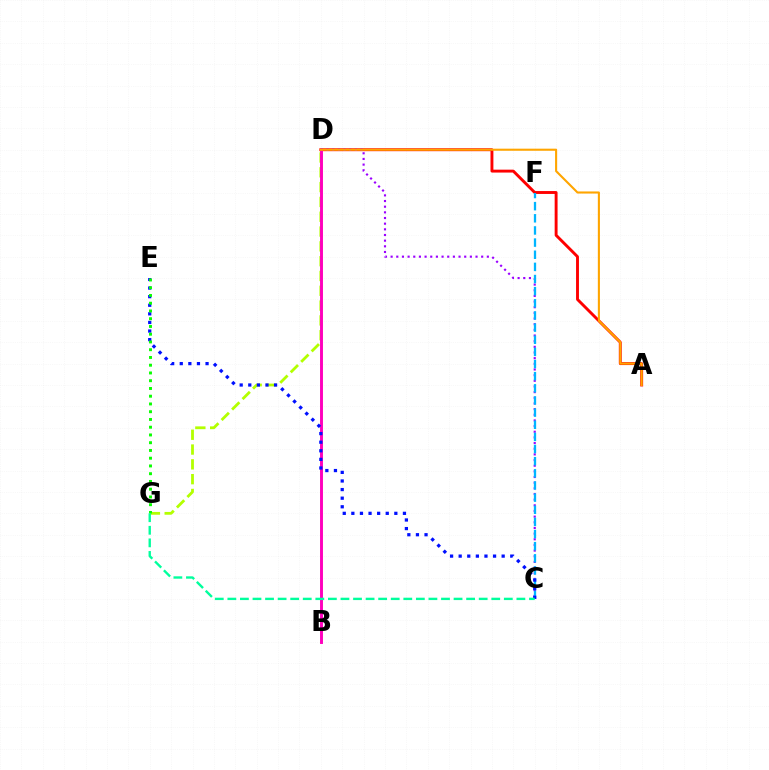{('A', 'D'): [{'color': '#ff0000', 'line_style': 'solid', 'thickness': 2.09}, {'color': '#ffa500', 'line_style': 'solid', 'thickness': 1.52}], ('D', 'G'): [{'color': '#b3ff00', 'line_style': 'dashed', 'thickness': 2.01}], ('C', 'D'): [{'color': '#9b00ff', 'line_style': 'dotted', 'thickness': 1.54}], ('B', 'D'): [{'color': '#ff00bd', 'line_style': 'solid', 'thickness': 2.1}], ('C', 'F'): [{'color': '#00b5ff', 'line_style': 'dashed', 'thickness': 1.65}], ('C', 'E'): [{'color': '#0010ff', 'line_style': 'dotted', 'thickness': 2.34}], ('E', 'G'): [{'color': '#08ff00', 'line_style': 'dotted', 'thickness': 2.11}], ('C', 'G'): [{'color': '#00ff9d', 'line_style': 'dashed', 'thickness': 1.71}]}